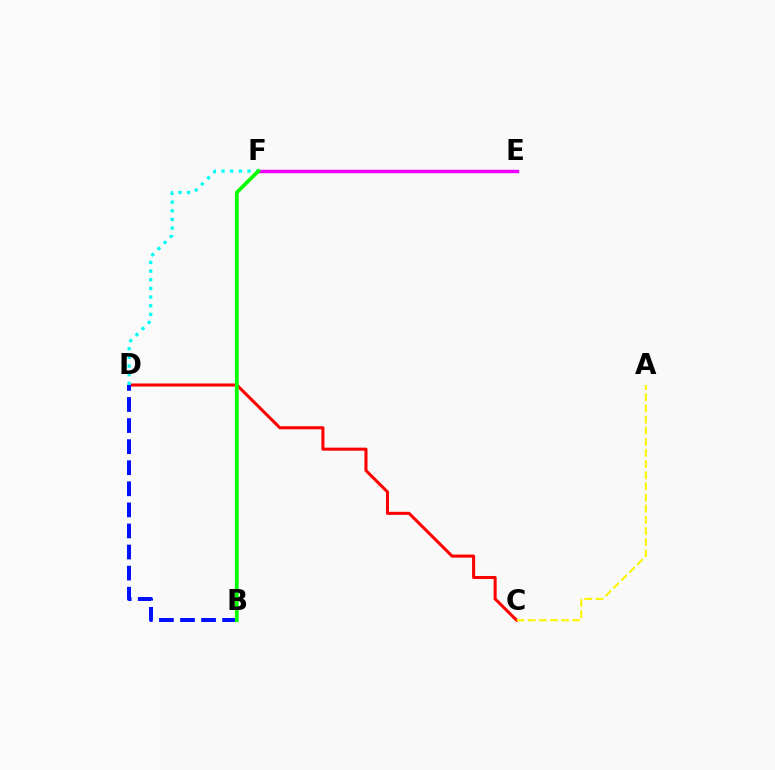{('C', 'D'): [{'color': '#ff0000', 'line_style': 'solid', 'thickness': 2.19}], ('E', 'F'): [{'color': '#ee00ff', 'line_style': 'solid', 'thickness': 2.48}], ('B', 'D'): [{'color': '#0010ff', 'line_style': 'dashed', 'thickness': 2.86}], ('D', 'F'): [{'color': '#00fff6', 'line_style': 'dotted', 'thickness': 2.35}], ('A', 'C'): [{'color': '#fcf500', 'line_style': 'dashed', 'thickness': 1.51}], ('B', 'F'): [{'color': '#08ff00', 'line_style': 'solid', 'thickness': 2.68}]}